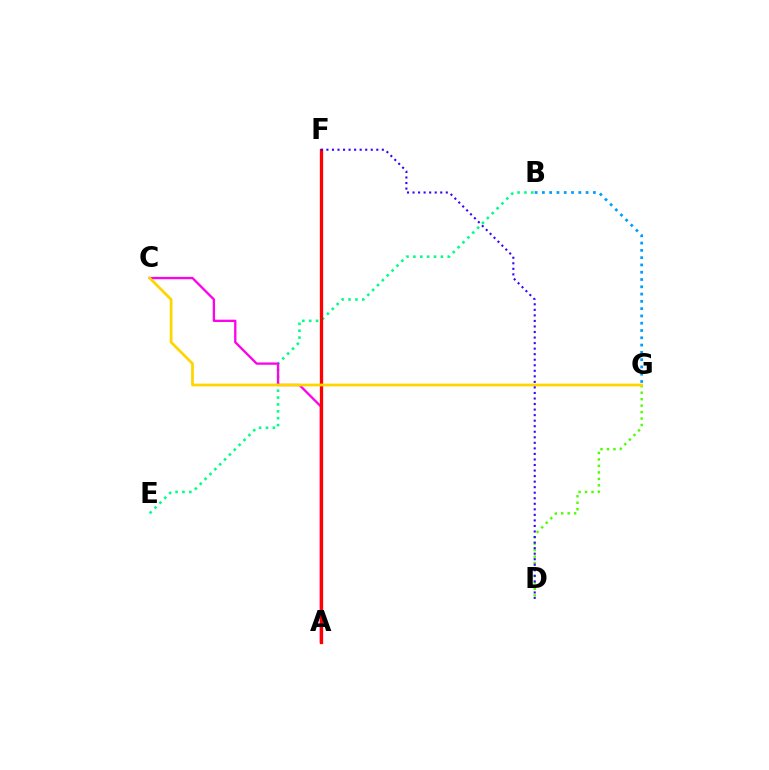{('D', 'G'): [{'color': '#4fff00', 'line_style': 'dotted', 'thickness': 1.76}], ('B', 'E'): [{'color': '#00ff86', 'line_style': 'dotted', 'thickness': 1.87}], ('B', 'G'): [{'color': '#009eff', 'line_style': 'dotted', 'thickness': 1.98}], ('A', 'C'): [{'color': '#ff00ed', 'line_style': 'solid', 'thickness': 1.66}], ('A', 'F'): [{'color': '#ff0000', 'line_style': 'solid', 'thickness': 2.36}], ('C', 'G'): [{'color': '#ffd500', 'line_style': 'solid', 'thickness': 1.97}], ('D', 'F'): [{'color': '#3700ff', 'line_style': 'dotted', 'thickness': 1.51}]}